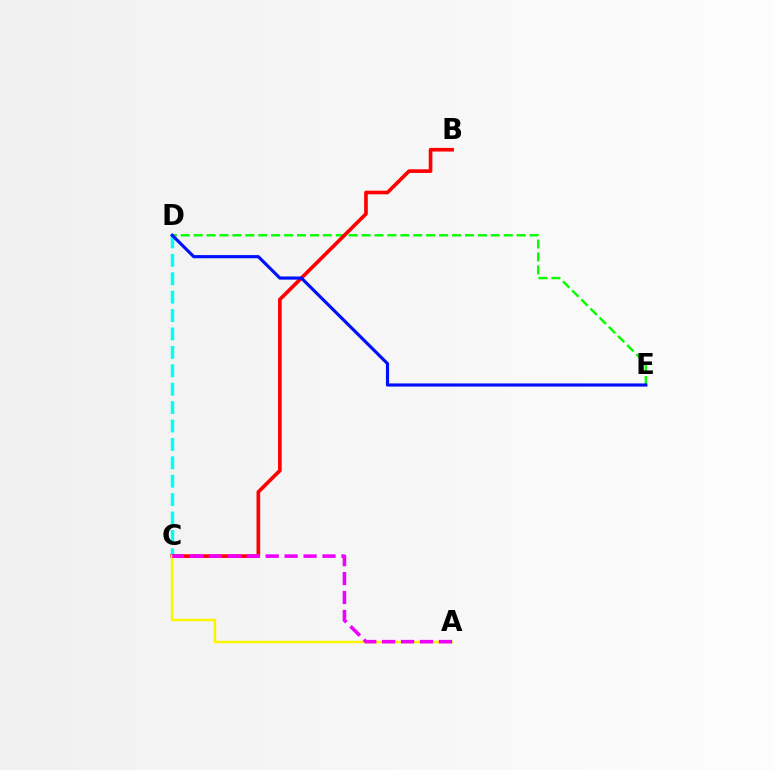{('C', 'D'): [{'color': '#00fff6', 'line_style': 'dashed', 'thickness': 2.5}], ('D', 'E'): [{'color': '#08ff00', 'line_style': 'dashed', 'thickness': 1.76}, {'color': '#0010ff', 'line_style': 'solid', 'thickness': 2.27}], ('B', 'C'): [{'color': '#ff0000', 'line_style': 'solid', 'thickness': 2.62}], ('A', 'C'): [{'color': '#fcf500', 'line_style': 'solid', 'thickness': 1.79}, {'color': '#ee00ff', 'line_style': 'dashed', 'thickness': 2.57}]}